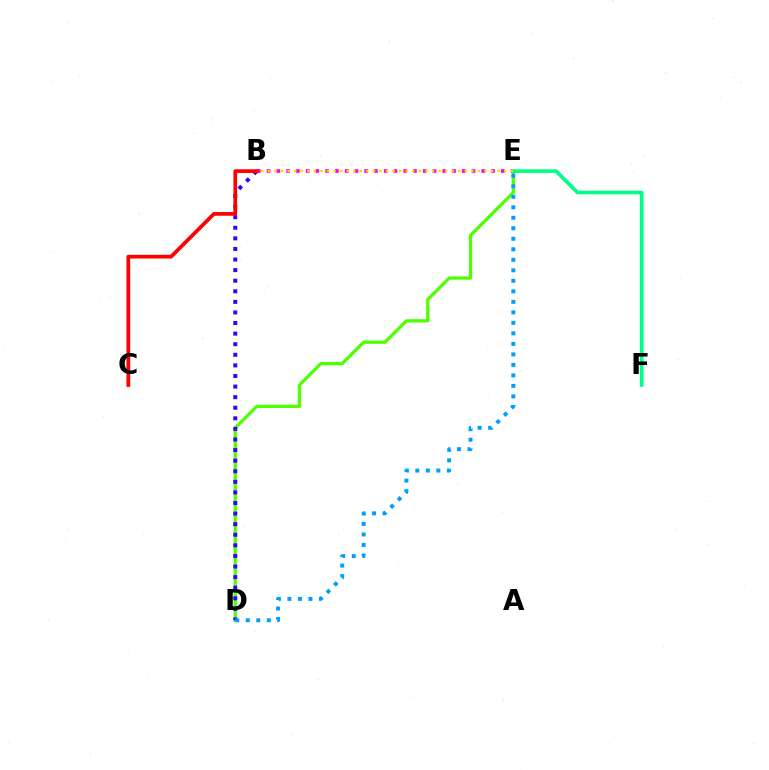{('D', 'E'): [{'color': '#4fff00', 'line_style': 'solid', 'thickness': 2.35}, {'color': '#009eff', 'line_style': 'dotted', 'thickness': 2.86}], ('B', 'E'): [{'color': '#ff00ed', 'line_style': 'dotted', 'thickness': 2.65}, {'color': '#ffd500', 'line_style': 'dotted', 'thickness': 1.78}], ('B', 'D'): [{'color': '#3700ff', 'line_style': 'dotted', 'thickness': 2.88}], ('B', 'C'): [{'color': '#ff0000', 'line_style': 'solid', 'thickness': 2.69}], ('E', 'F'): [{'color': '#00ff86', 'line_style': 'solid', 'thickness': 2.61}]}